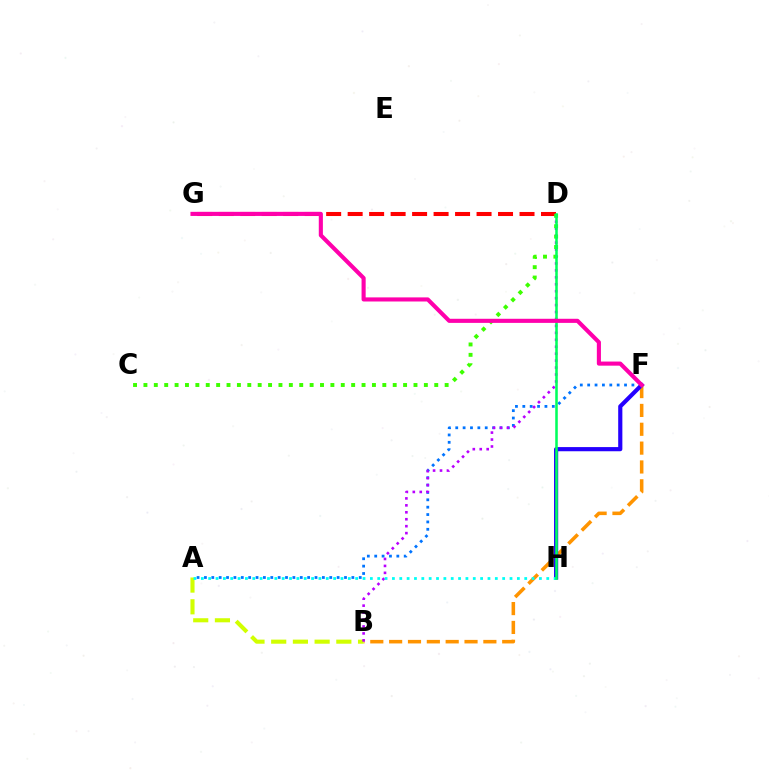{('A', 'F'): [{'color': '#0074ff', 'line_style': 'dotted', 'thickness': 2.0}], ('B', 'F'): [{'color': '#ff9400', 'line_style': 'dashed', 'thickness': 2.56}], ('A', 'B'): [{'color': '#d1ff00', 'line_style': 'dashed', 'thickness': 2.95}], ('B', 'D'): [{'color': '#b900ff', 'line_style': 'dotted', 'thickness': 1.89}], ('F', 'H'): [{'color': '#2500ff', 'line_style': 'solid', 'thickness': 3.0}], ('D', 'G'): [{'color': '#ff0000', 'line_style': 'dashed', 'thickness': 2.92}], ('A', 'H'): [{'color': '#00fff6', 'line_style': 'dotted', 'thickness': 2.0}], ('C', 'D'): [{'color': '#3dff00', 'line_style': 'dotted', 'thickness': 2.82}], ('D', 'H'): [{'color': '#00ff5c', 'line_style': 'solid', 'thickness': 1.84}], ('F', 'G'): [{'color': '#ff00ac', 'line_style': 'solid', 'thickness': 2.96}]}